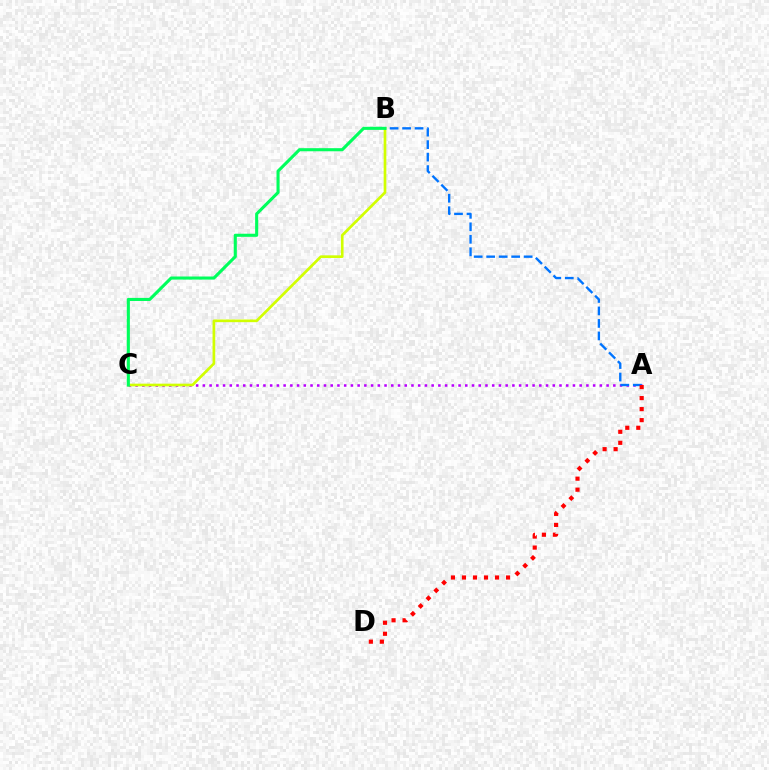{('A', 'C'): [{'color': '#b900ff', 'line_style': 'dotted', 'thickness': 1.83}], ('B', 'C'): [{'color': '#d1ff00', 'line_style': 'solid', 'thickness': 1.93}, {'color': '#00ff5c', 'line_style': 'solid', 'thickness': 2.23}], ('A', 'B'): [{'color': '#0074ff', 'line_style': 'dashed', 'thickness': 1.7}], ('A', 'D'): [{'color': '#ff0000', 'line_style': 'dotted', 'thickness': 2.99}]}